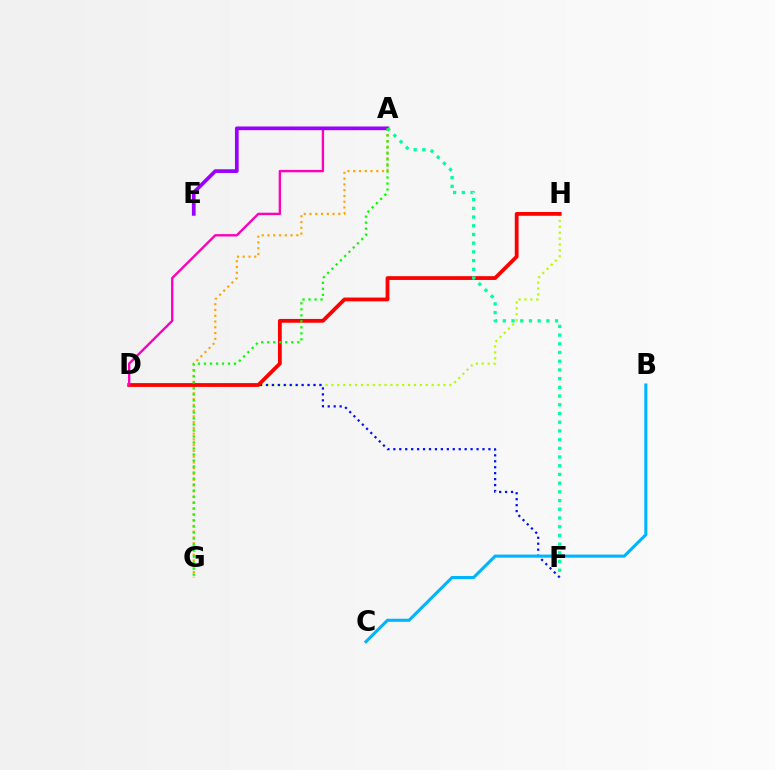{('A', 'G'): [{'color': '#ffa500', 'line_style': 'dotted', 'thickness': 1.57}, {'color': '#08ff00', 'line_style': 'dotted', 'thickness': 1.63}], ('D', 'H'): [{'color': '#b3ff00', 'line_style': 'dotted', 'thickness': 1.6}, {'color': '#ff0000', 'line_style': 'solid', 'thickness': 2.73}], ('D', 'F'): [{'color': '#0010ff', 'line_style': 'dotted', 'thickness': 1.61}], ('A', 'D'): [{'color': '#ff00bd', 'line_style': 'solid', 'thickness': 1.71}], ('A', 'E'): [{'color': '#9b00ff', 'line_style': 'solid', 'thickness': 2.67}], ('B', 'C'): [{'color': '#00b5ff', 'line_style': 'solid', 'thickness': 2.21}], ('A', 'F'): [{'color': '#00ff9d', 'line_style': 'dotted', 'thickness': 2.37}]}